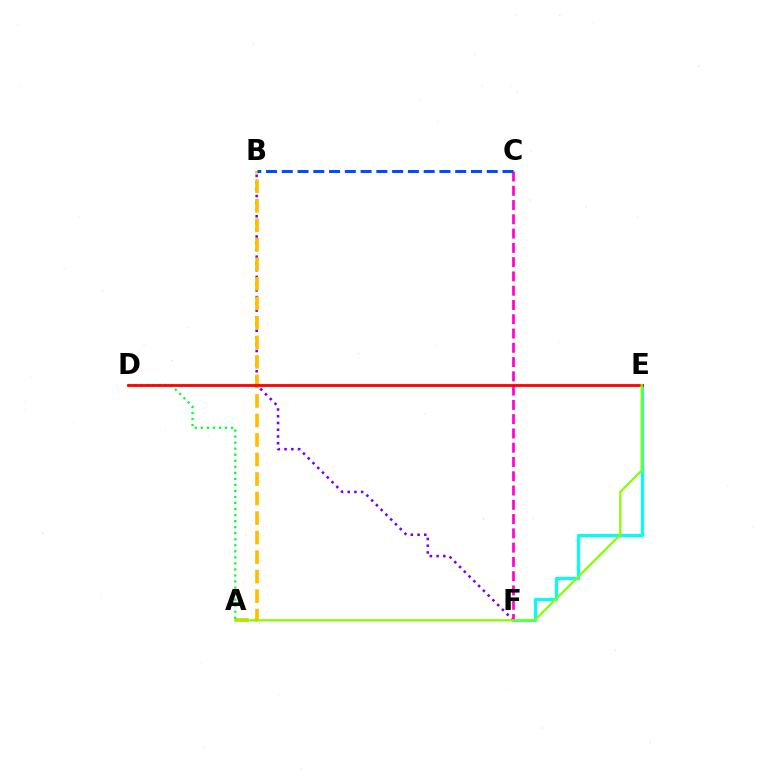{('B', 'F'): [{'color': '#7200ff', 'line_style': 'dotted', 'thickness': 1.83}], ('E', 'F'): [{'color': '#00fff6', 'line_style': 'solid', 'thickness': 2.26}], ('C', 'F'): [{'color': '#ff00cf', 'line_style': 'dashed', 'thickness': 1.94}], ('A', 'B'): [{'color': '#ffbd00', 'line_style': 'dashed', 'thickness': 2.65}], ('A', 'D'): [{'color': '#00ff39', 'line_style': 'dotted', 'thickness': 1.64}], ('B', 'C'): [{'color': '#004bff', 'line_style': 'dashed', 'thickness': 2.14}], ('D', 'E'): [{'color': '#ff0000', 'line_style': 'solid', 'thickness': 2.01}], ('A', 'E'): [{'color': '#84ff00', 'line_style': 'solid', 'thickness': 1.59}]}